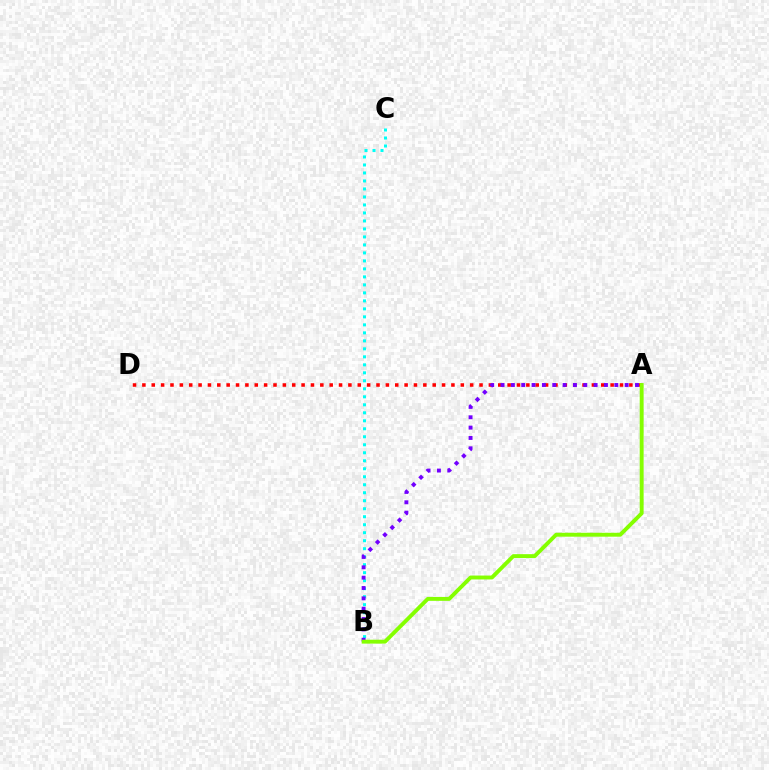{('A', 'D'): [{'color': '#ff0000', 'line_style': 'dotted', 'thickness': 2.54}], ('B', 'C'): [{'color': '#00fff6', 'line_style': 'dotted', 'thickness': 2.17}], ('A', 'B'): [{'color': '#7200ff', 'line_style': 'dotted', 'thickness': 2.81}, {'color': '#84ff00', 'line_style': 'solid', 'thickness': 2.81}]}